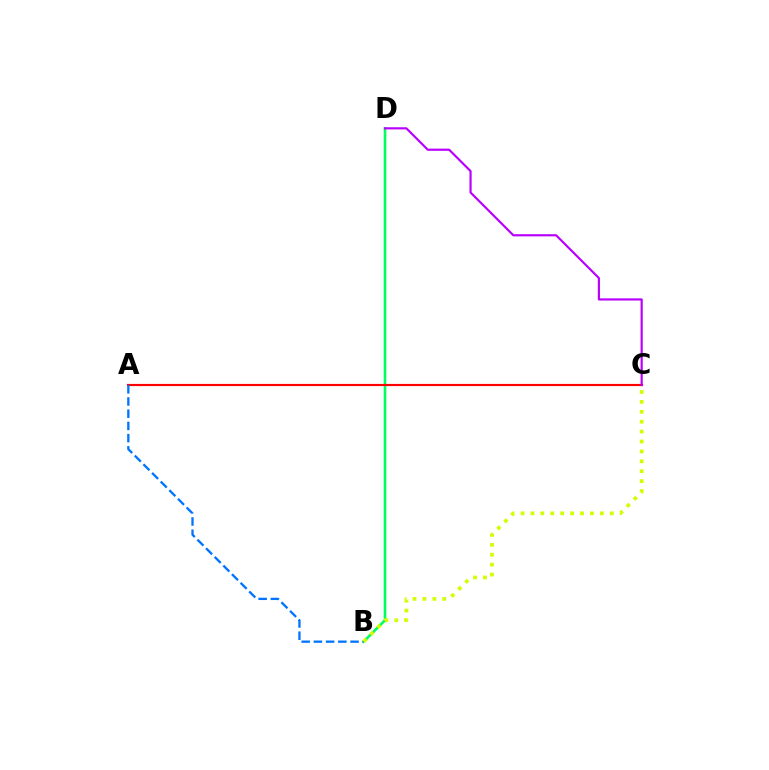{('B', 'D'): [{'color': '#00ff5c', 'line_style': 'solid', 'thickness': 1.9}], ('A', 'C'): [{'color': '#ff0000', 'line_style': 'solid', 'thickness': 1.57}], ('A', 'B'): [{'color': '#0074ff', 'line_style': 'dashed', 'thickness': 1.66}], ('B', 'C'): [{'color': '#d1ff00', 'line_style': 'dotted', 'thickness': 2.69}], ('C', 'D'): [{'color': '#b900ff', 'line_style': 'solid', 'thickness': 1.56}]}